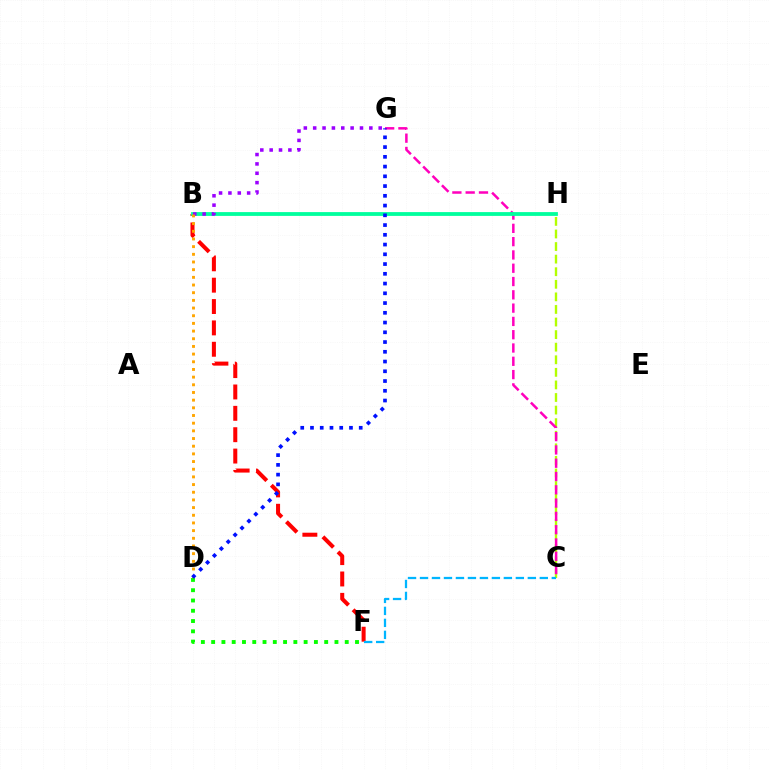{('B', 'F'): [{'color': '#ff0000', 'line_style': 'dashed', 'thickness': 2.9}], ('C', 'H'): [{'color': '#b3ff00', 'line_style': 'dashed', 'thickness': 1.71}], ('C', 'G'): [{'color': '#ff00bd', 'line_style': 'dashed', 'thickness': 1.81}], ('B', 'H'): [{'color': '#00ff9d', 'line_style': 'solid', 'thickness': 2.74}], ('B', 'G'): [{'color': '#9b00ff', 'line_style': 'dotted', 'thickness': 2.54}], ('D', 'F'): [{'color': '#08ff00', 'line_style': 'dotted', 'thickness': 2.79}], ('C', 'F'): [{'color': '#00b5ff', 'line_style': 'dashed', 'thickness': 1.63}], ('B', 'D'): [{'color': '#ffa500', 'line_style': 'dotted', 'thickness': 2.09}], ('D', 'G'): [{'color': '#0010ff', 'line_style': 'dotted', 'thickness': 2.65}]}